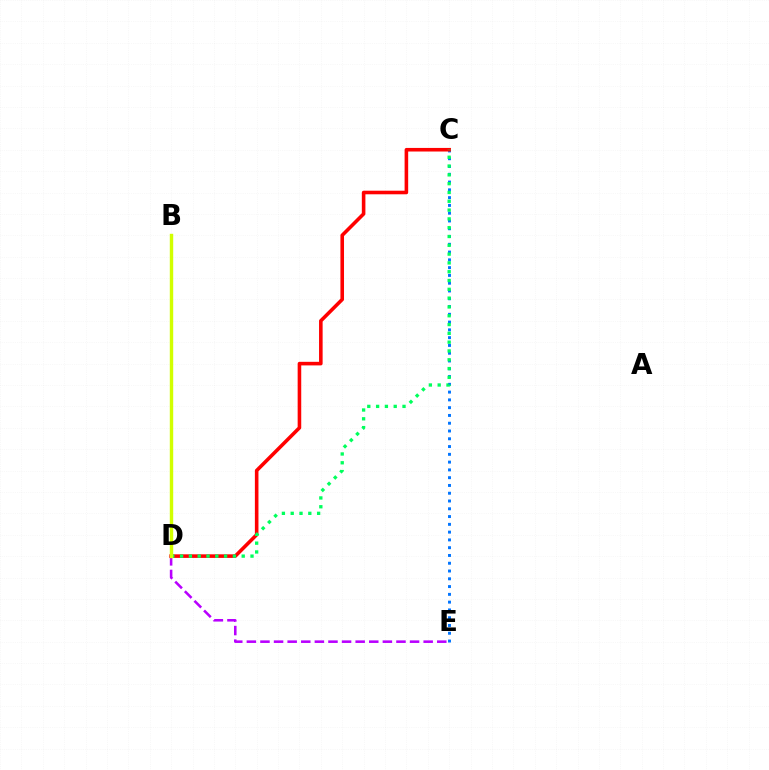{('C', 'E'): [{'color': '#0074ff', 'line_style': 'dotted', 'thickness': 2.11}], ('D', 'E'): [{'color': '#b900ff', 'line_style': 'dashed', 'thickness': 1.85}], ('C', 'D'): [{'color': '#ff0000', 'line_style': 'solid', 'thickness': 2.58}, {'color': '#00ff5c', 'line_style': 'dotted', 'thickness': 2.39}], ('B', 'D'): [{'color': '#d1ff00', 'line_style': 'solid', 'thickness': 2.46}]}